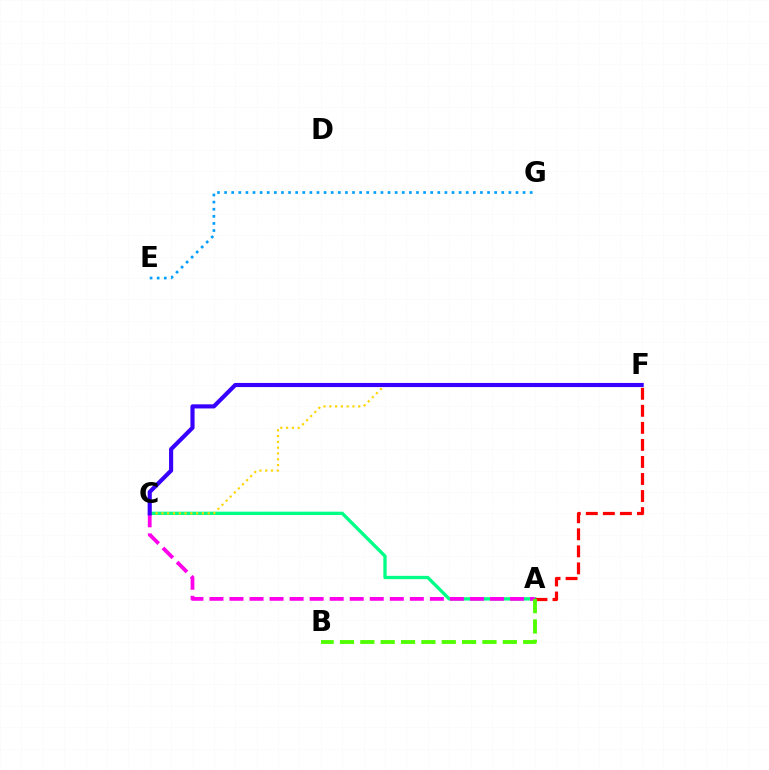{('A', 'C'): [{'color': '#00ff86', 'line_style': 'solid', 'thickness': 2.39}, {'color': '#ff00ed', 'line_style': 'dashed', 'thickness': 2.72}], ('A', 'F'): [{'color': '#ff0000', 'line_style': 'dashed', 'thickness': 2.32}], ('C', 'F'): [{'color': '#ffd500', 'line_style': 'dotted', 'thickness': 1.57}, {'color': '#3700ff', 'line_style': 'solid', 'thickness': 2.97}], ('E', 'G'): [{'color': '#009eff', 'line_style': 'dotted', 'thickness': 1.93}], ('A', 'B'): [{'color': '#4fff00', 'line_style': 'dashed', 'thickness': 2.77}]}